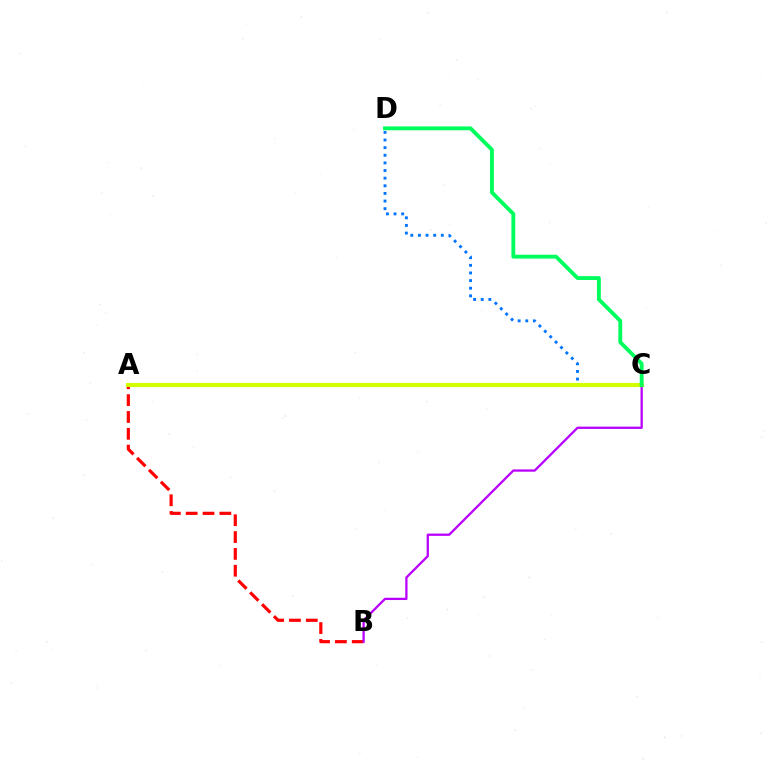{('C', 'D'): [{'color': '#0074ff', 'line_style': 'dotted', 'thickness': 2.07}, {'color': '#00ff5c', 'line_style': 'solid', 'thickness': 2.78}], ('A', 'B'): [{'color': '#ff0000', 'line_style': 'dashed', 'thickness': 2.29}], ('B', 'C'): [{'color': '#b900ff', 'line_style': 'solid', 'thickness': 1.64}], ('A', 'C'): [{'color': '#d1ff00', 'line_style': 'solid', 'thickness': 2.98}]}